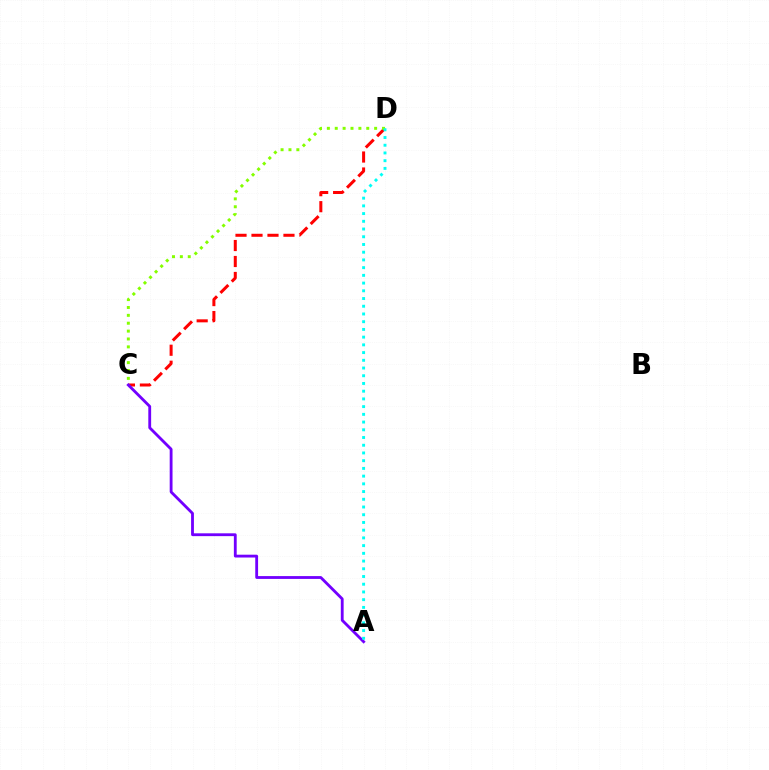{('C', 'D'): [{'color': '#ff0000', 'line_style': 'dashed', 'thickness': 2.17}, {'color': '#84ff00', 'line_style': 'dotted', 'thickness': 2.14}], ('A', 'C'): [{'color': '#7200ff', 'line_style': 'solid', 'thickness': 2.04}], ('A', 'D'): [{'color': '#00fff6', 'line_style': 'dotted', 'thickness': 2.1}]}